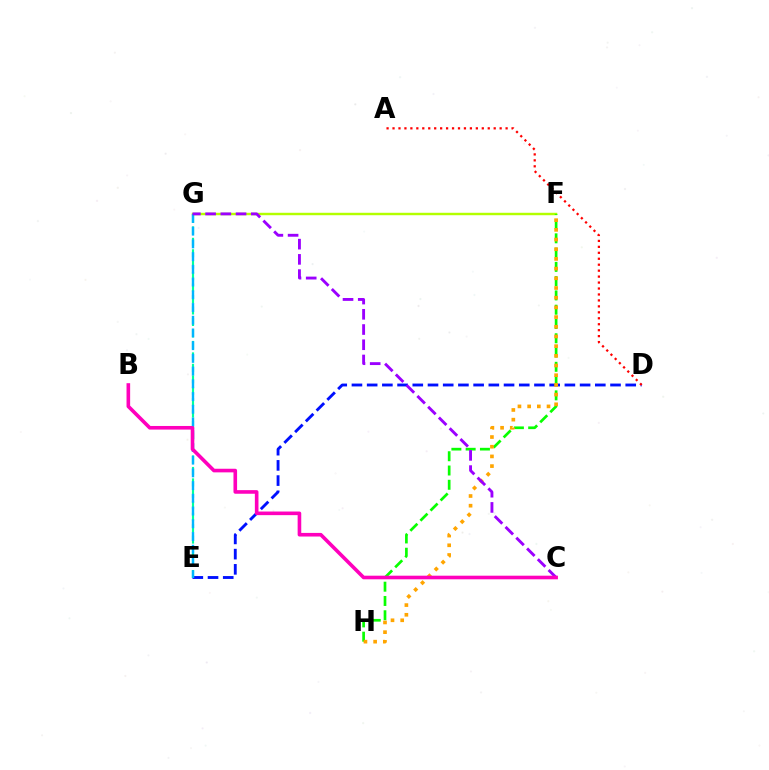{('D', 'E'): [{'color': '#0010ff', 'line_style': 'dashed', 'thickness': 2.07}], ('F', 'G'): [{'color': '#b3ff00', 'line_style': 'solid', 'thickness': 1.76}], ('F', 'H'): [{'color': '#08ff00', 'line_style': 'dashed', 'thickness': 1.94}, {'color': '#ffa500', 'line_style': 'dotted', 'thickness': 2.63}], ('A', 'D'): [{'color': '#ff0000', 'line_style': 'dotted', 'thickness': 1.62}], ('E', 'G'): [{'color': '#00ff9d', 'line_style': 'dashed', 'thickness': 1.56}, {'color': '#00b5ff', 'line_style': 'dashed', 'thickness': 1.73}], ('C', 'G'): [{'color': '#9b00ff', 'line_style': 'dashed', 'thickness': 2.07}], ('B', 'C'): [{'color': '#ff00bd', 'line_style': 'solid', 'thickness': 2.6}]}